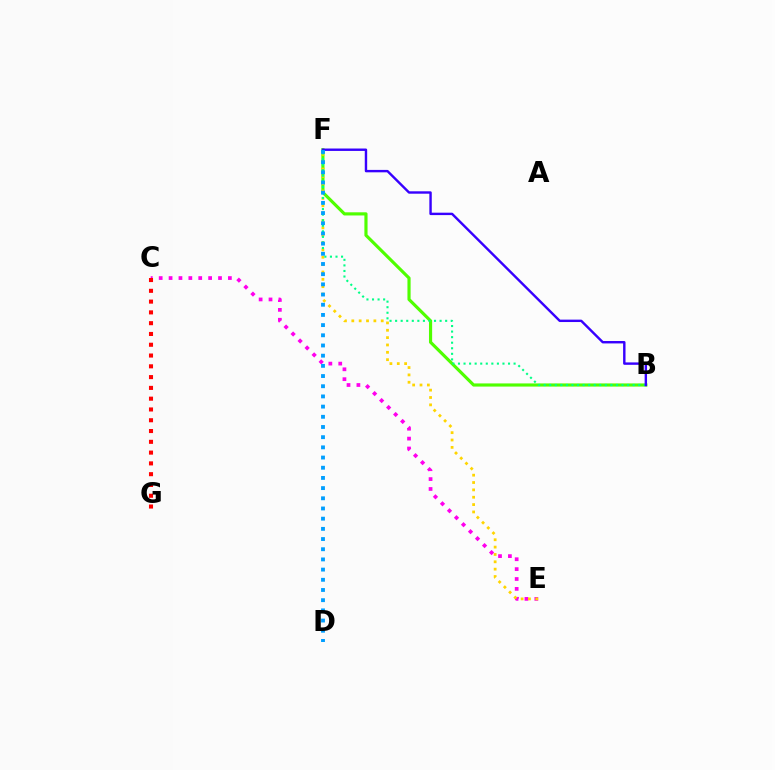{('C', 'E'): [{'color': '#ff00ed', 'line_style': 'dotted', 'thickness': 2.69}], ('B', 'F'): [{'color': '#4fff00', 'line_style': 'solid', 'thickness': 2.27}, {'color': '#00ff86', 'line_style': 'dotted', 'thickness': 1.51}, {'color': '#3700ff', 'line_style': 'solid', 'thickness': 1.74}], ('E', 'F'): [{'color': '#ffd500', 'line_style': 'dotted', 'thickness': 2.0}], ('D', 'F'): [{'color': '#009eff', 'line_style': 'dotted', 'thickness': 2.77}], ('C', 'G'): [{'color': '#ff0000', 'line_style': 'dotted', 'thickness': 2.93}]}